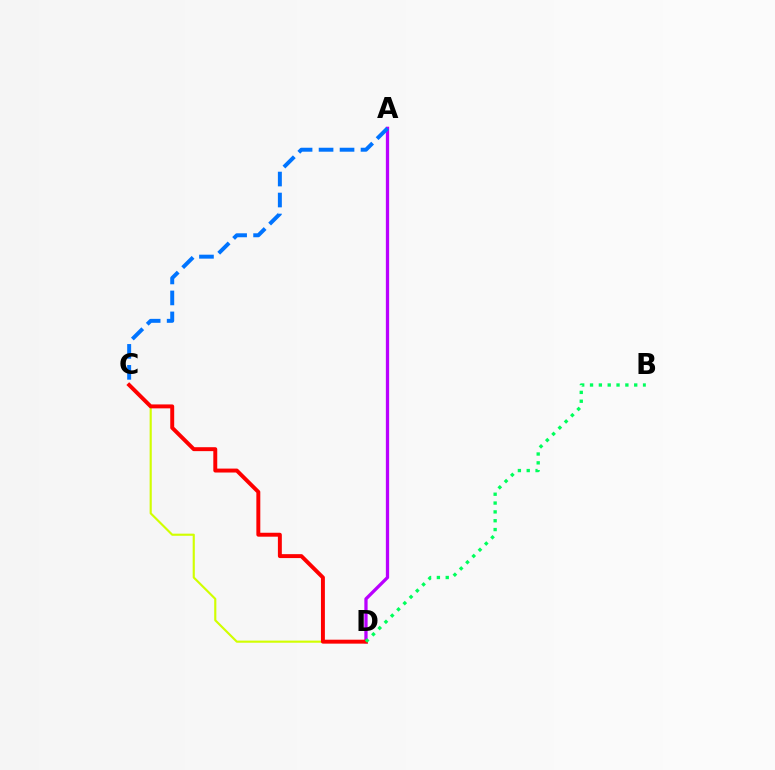{('A', 'D'): [{'color': '#b900ff', 'line_style': 'solid', 'thickness': 2.36}], ('C', 'D'): [{'color': '#d1ff00', 'line_style': 'solid', 'thickness': 1.54}, {'color': '#ff0000', 'line_style': 'solid', 'thickness': 2.83}], ('B', 'D'): [{'color': '#00ff5c', 'line_style': 'dotted', 'thickness': 2.4}], ('A', 'C'): [{'color': '#0074ff', 'line_style': 'dashed', 'thickness': 2.85}]}